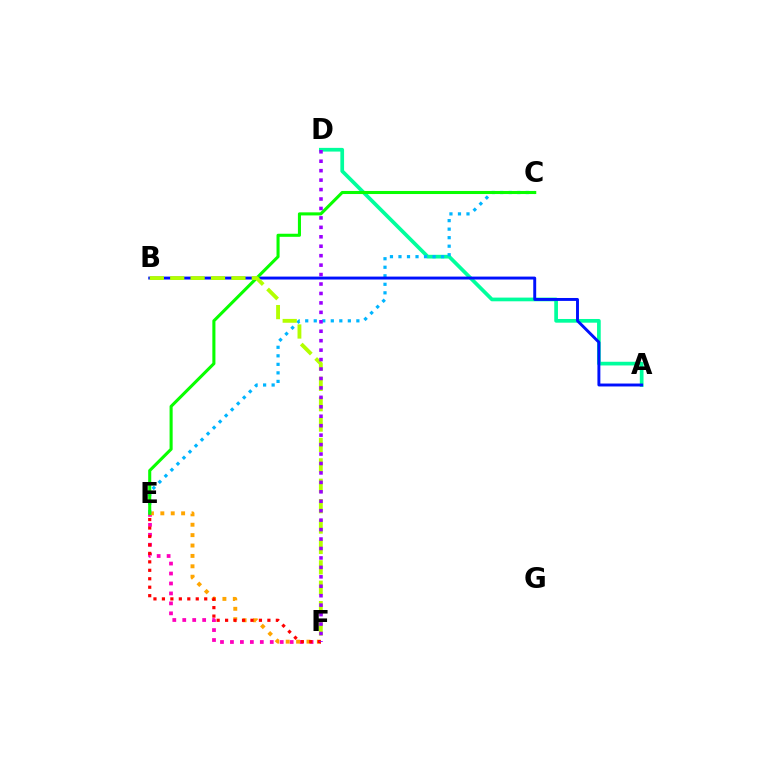{('E', 'F'): [{'color': '#ff00bd', 'line_style': 'dotted', 'thickness': 2.7}, {'color': '#ffa500', 'line_style': 'dotted', 'thickness': 2.82}, {'color': '#ff0000', 'line_style': 'dotted', 'thickness': 2.3}], ('A', 'D'): [{'color': '#00ff9d', 'line_style': 'solid', 'thickness': 2.66}], ('C', 'E'): [{'color': '#00b5ff', 'line_style': 'dotted', 'thickness': 2.32}, {'color': '#08ff00', 'line_style': 'solid', 'thickness': 2.21}], ('A', 'B'): [{'color': '#0010ff', 'line_style': 'solid', 'thickness': 2.11}], ('B', 'F'): [{'color': '#b3ff00', 'line_style': 'dashed', 'thickness': 2.77}], ('D', 'F'): [{'color': '#9b00ff', 'line_style': 'dotted', 'thickness': 2.57}]}